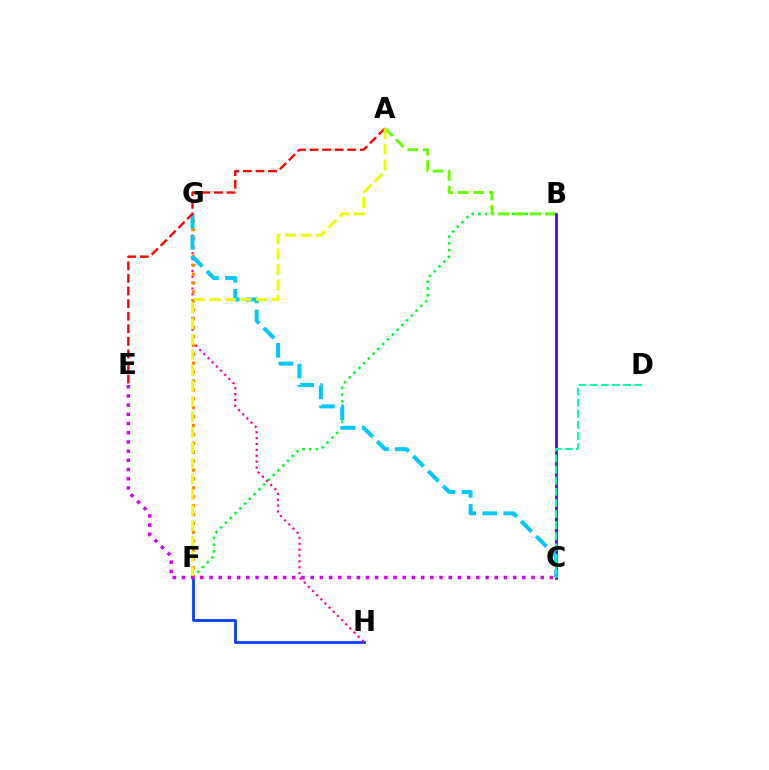{('F', 'H'): [{'color': '#003fff', 'line_style': 'solid', 'thickness': 2.0}], ('B', 'F'): [{'color': '#00ff27', 'line_style': 'dotted', 'thickness': 1.83}], ('A', 'B'): [{'color': '#66ff00', 'line_style': 'dashed', 'thickness': 2.11}], ('G', 'H'): [{'color': '#ff00a0', 'line_style': 'dotted', 'thickness': 1.6}], ('F', 'G'): [{'color': '#ff8800', 'line_style': 'dotted', 'thickness': 2.42}], ('B', 'C'): [{'color': '#4f00ff', 'line_style': 'solid', 'thickness': 1.96}], ('C', 'G'): [{'color': '#00c7ff', 'line_style': 'dashed', 'thickness': 2.86}], ('A', 'E'): [{'color': '#ff0000', 'line_style': 'dashed', 'thickness': 1.71}], ('A', 'F'): [{'color': '#eeff00', 'line_style': 'dashed', 'thickness': 2.11}], ('C', 'D'): [{'color': '#00ffaf', 'line_style': 'dashed', 'thickness': 1.51}], ('C', 'E'): [{'color': '#d600ff', 'line_style': 'dotted', 'thickness': 2.5}]}